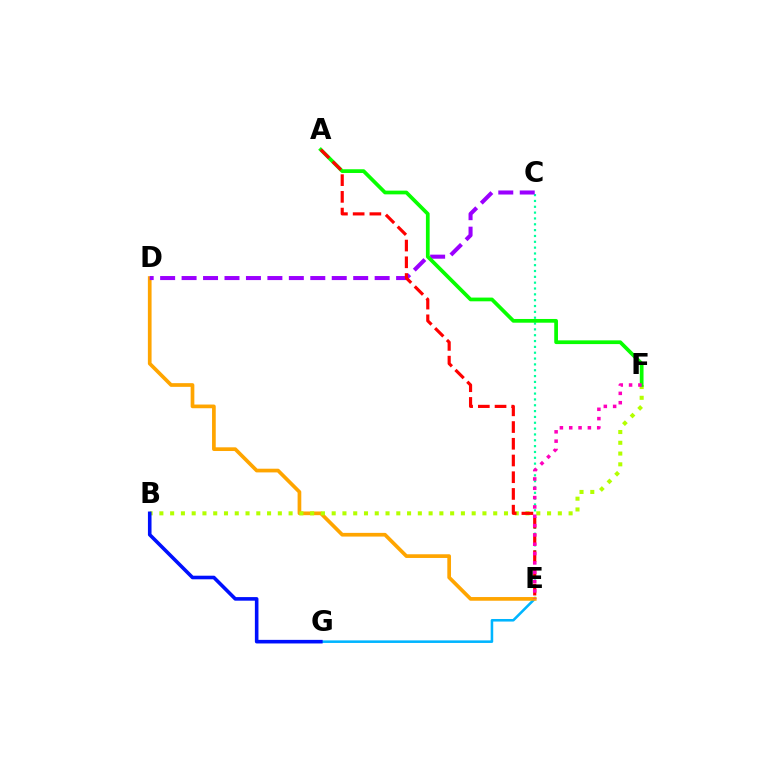{('C', 'E'): [{'color': '#00ff9d', 'line_style': 'dotted', 'thickness': 1.59}], ('E', 'G'): [{'color': '#00b5ff', 'line_style': 'solid', 'thickness': 1.85}], ('D', 'E'): [{'color': '#ffa500', 'line_style': 'solid', 'thickness': 2.66}], ('B', 'F'): [{'color': '#b3ff00', 'line_style': 'dotted', 'thickness': 2.93}], ('C', 'D'): [{'color': '#9b00ff', 'line_style': 'dashed', 'thickness': 2.91}], ('A', 'F'): [{'color': '#08ff00', 'line_style': 'solid', 'thickness': 2.68}], ('A', 'E'): [{'color': '#ff0000', 'line_style': 'dashed', 'thickness': 2.27}], ('B', 'G'): [{'color': '#0010ff', 'line_style': 'solid', 'thickness': 2.59}], ('E', 'F'): [{'color': '#ff00bd', 'line_style': 'dotted', 'thickness': 2.53}]}